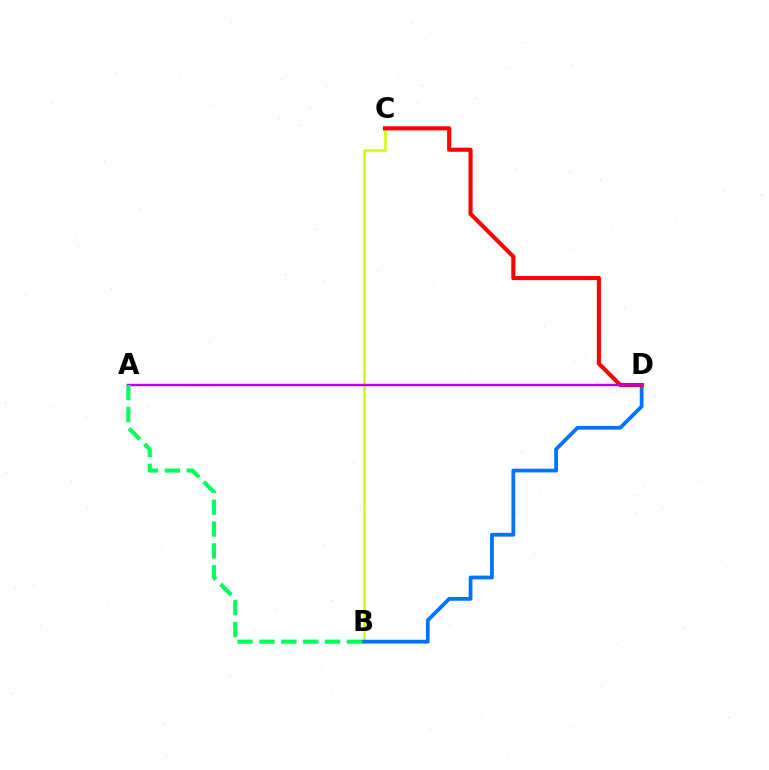{('B', 'C'): [{'color': '#d1ff00', 'line_style': 'solid', 'thickness': 1.87}], ('B', 'D'): [{'color': '#0074ff', 'line_style': 'solid', 'thickness': 2.72}], ('C', 'D'): [{'color': '#ff0000', 'line_style': 'solid', 'thickness': 2.96}], ('A', 'D'): [{'color': '#b900ff', 'line_style': 'solid', 'thickness': 1.72}], ('A', 'B'): [{'color': '#00ff5c', 'line_style': 'dashed', 'thickness': 2.97}]}